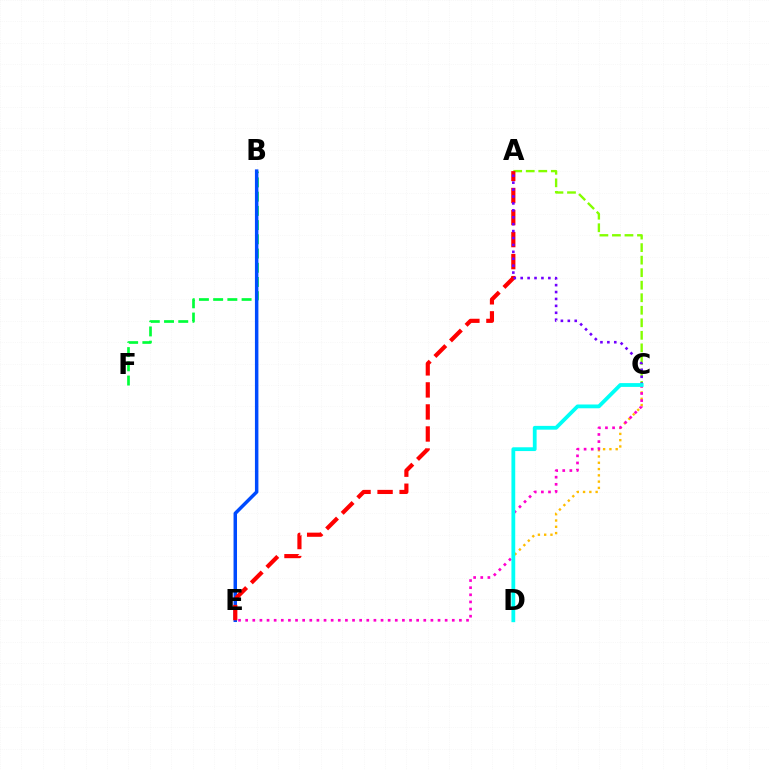{('B', 'F'): [{'color': '#00ff39', 'line_style': 'dashed', 'thickness': 1.93}], ('C', 'D'): [{'color': '#ffbd00', 'line_style': 'dotted', 'thickness': 1.71}, {'color': '#00fff6', 'line_style': 'solid', 'thickness': 2.73}], ('A', 'C'): [{'color': '#84ff00', 'line_style': 'dashed', 'thickness': 1.7}, {'color': '#7200ff', 'line_style': 'dotted', 'thickness': 1.88}], ('B', 'E'): [{'color': '#004bff', 'line_style': 'solid', 'thickness': 2.5}], ('A', 'E'): [{'color': '#ff0000', 'line_style': 'dashed', 'thickness': 2.99}], ('C', 'E'): [{'color': '#ff00cf', 'line_style': 'dotted', 'thickness': 1.94}]}